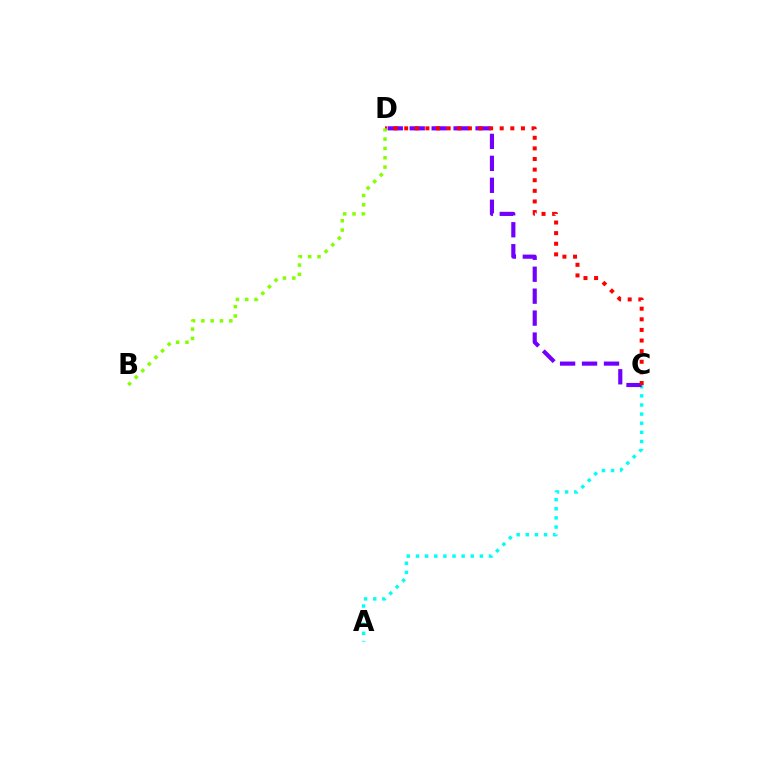{('A', 'C'): [{'color': '#00fff6', 'line_style': 'dotted', 'thickness': 2.48}], ('C', 'D'): [{'color': '#7200ff', 'line_style': 'dashed', 'thickness': 2.98}, {'color': '#ff0000', 'line_style': 'dotted', 'thickness': 2.88}], ('B', 'D'): [{'color': '#84ff00', 'line_style': 'dotted', 'thickness': 2.53}]}